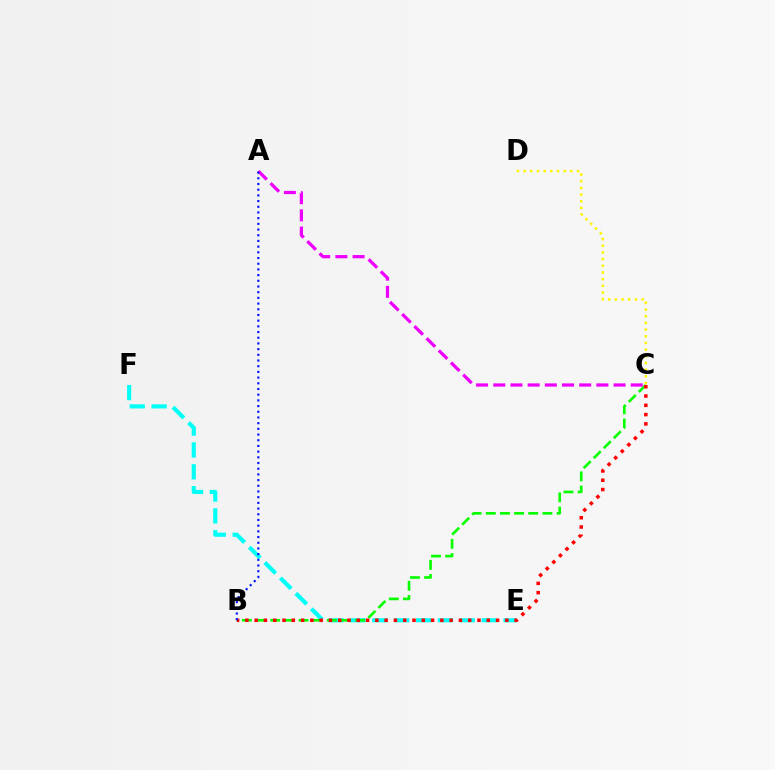{('E', 'F'): [{'color': '#00fff6', 'line_style': 'dashed', 'thickness': 2.97}], ('B', 'C'): [{'color': '#08ff00', 'line_style': 'dashed', 'thickness': 1.92}, {'color': '#ff0000', 'line_style': 'dotted', 'thickness': 2.52}], ('C', 'D'): [{'color': '#fcf500', 'line_style': 'dotted', 'thickness': 1.81}], ('A', 'C'): [{'color': '#ee00ff', 'line_style': 'dashed', 'thickness': 2.33}], ('A', 'B'): [{'color': '#0010ff', 'line_style': 'dotted', 'thickness': 1.55}]}